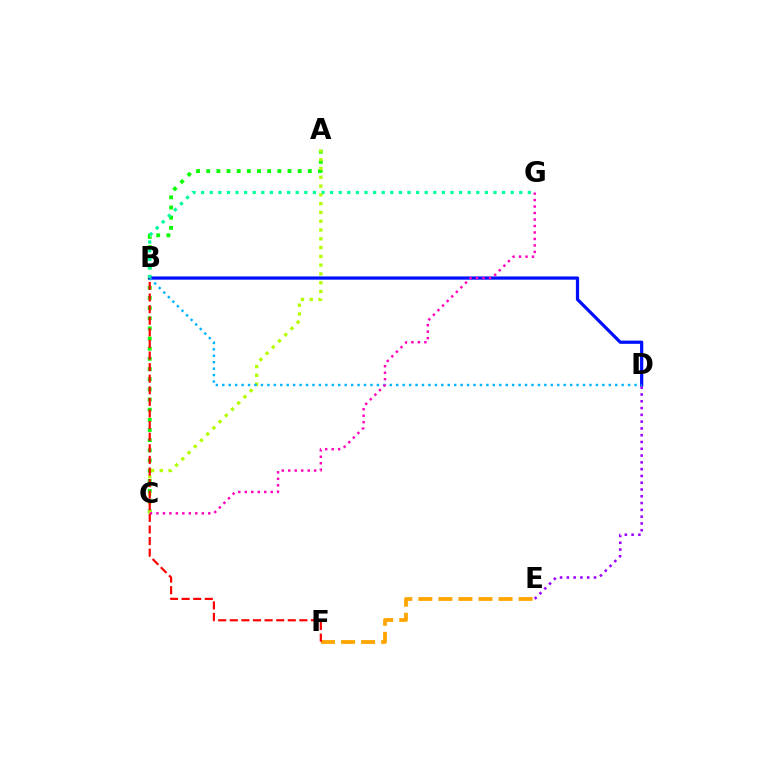{('A', 'C'): [{'color': '#08ff00', 'line_style': 'dotted', 'thickness': 2.76}, {'color': '#b3ff00', 'line_style': 'dotted', 'thickness': 2.39}], ('B', 'D'): [{'color': '#0010ff', 'line_style': 'solid', 'thickness': 2.33}, {'color': '#00b5ff', 'line_style': 'dotted', 'thickness': 1.75}], ('D', 'E'): [{'color': '#9b00ff', 'line_style': 'dotted', 'thickness': 1.84}], ('B', 'G'): [{'color': '#00ff9d', 'line_style': 'dotted', 'thickness': 2.34}], ('C', 'G'): [{'color': '#ff00bd', 'line_style': 'dotted', 'thickness': 1.76}], ('E', 'F'): [{'color': '#ffa500', 'line_style': 'dashed', 'thickness': 2.72}], ('B', 'F'): [{'color': '#ff0000', 'line_style': 'dashed', 'thickness': 1.58}]}